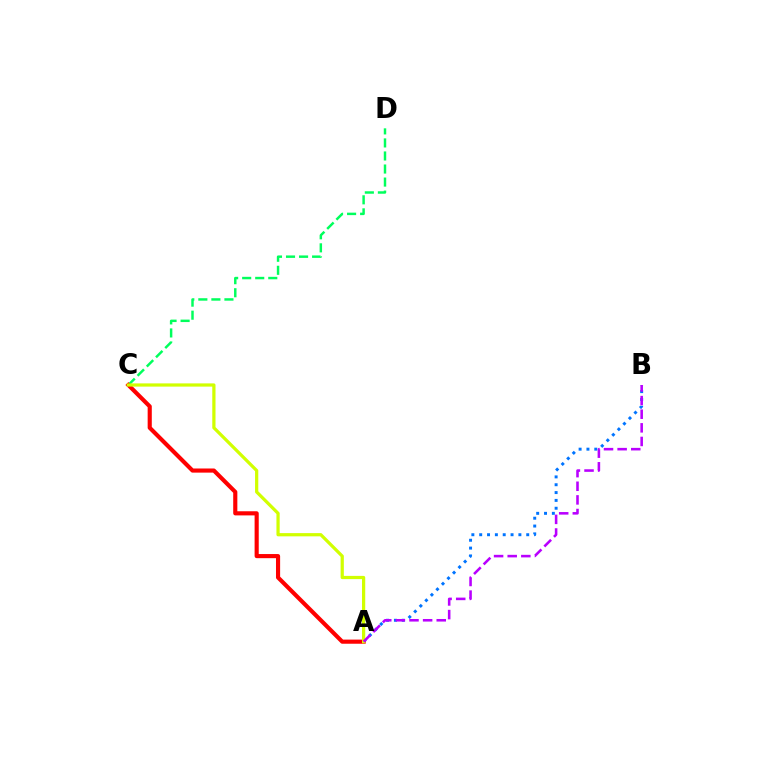{('A', 'B'): [{'color': '#0074ff', 'line_style': 'dotted', 'thickness': 2.13}, {'color': '#b900ff', 'line_style': 'dashed', 'thickness': 1.85}], ('C', 'D'): [{'color': '#00ff5c', 'line_style': 'dashed', 'thickness': 1.77}], ('A', 'C'): [{'color': '#ff0000', 'line_style': 'solid', 'thickness': 2.98}, {'color': '#d1ff00', 'line_style': 'solid', 'thickness': 2.32}]}